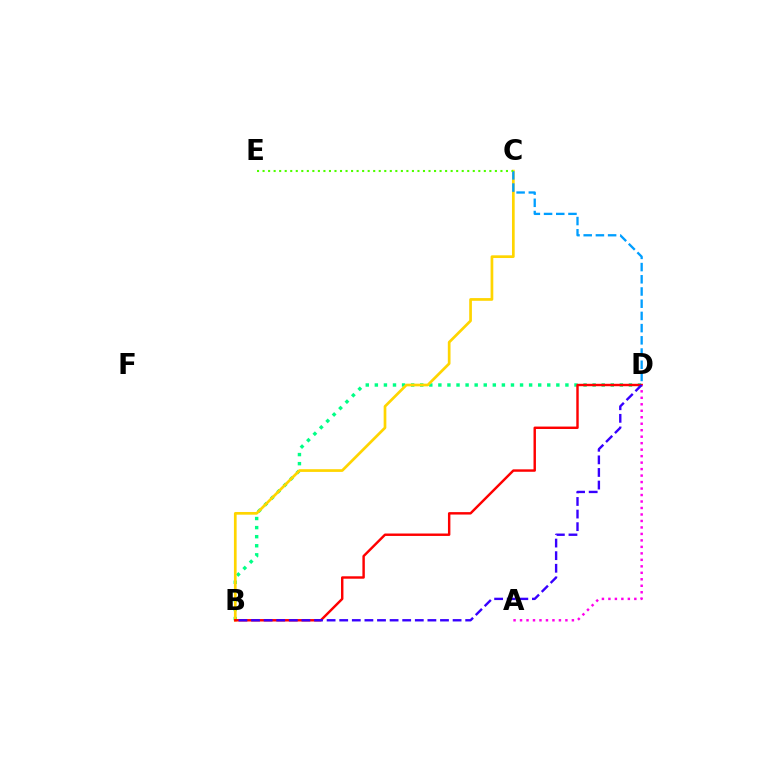{('B', 'D'): [{'color': '#00ff86', 'line_style': 'dotted', 'thickness': 2.47}, {'color': '#ff0000', 'line_style': 'solid', 'thickness': 1.75}, {'color': '#3700ff', 'line_style': 'dashed', 'thickness': 1.71}], ('B', 'C'): [{'color': '#ffd500', 'line_style': 'solid', 'thickness': 1.95}], ('C', 'D'): [{'color': '#009eff', 'line_style': 'dashed', 'thickness': 1.66}], ('C', 'E'): [{'color': '#4fff00', 'line_style': 'dotted', 'thickness': 1.5}], ('A', 'D'): [{'color': '#ff00ed', 'line_style': 'dotted', 'thickness': 1.76}]}